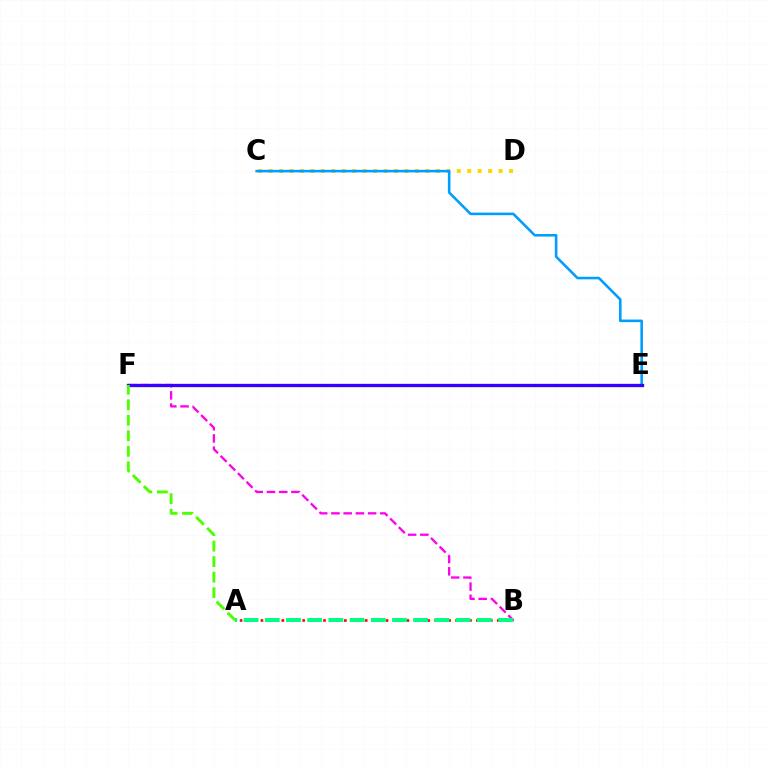{('C', 'D'): [{'color': '#ffd500', 'line_style': 'dotted', 'thickness': 2.84}], ('B', 'F'): [{'color': '#ff00ed', 'line_style': 'dashed', 'thickness': 1.66}], ('C', 'E'): [{'color': '#009eff', 'line_style': 'solid', 'thickness': 1.86}], ('E', 'F'): [{'color': '#3700ff', 'line_style': 'solid', 'thickness': 2.38}], ('A', 'B'): [{'color': '#ff0000', 'line_style': 'dotted', 'thickness': 1.89}, {'color': '#00ff86', 'line_style': 'dashed', 'thickness': 2.88}], ('A', 'F'): [{'color': '#4fff00', 'line_style': 'dashed', 'thickness': 2.11}]}